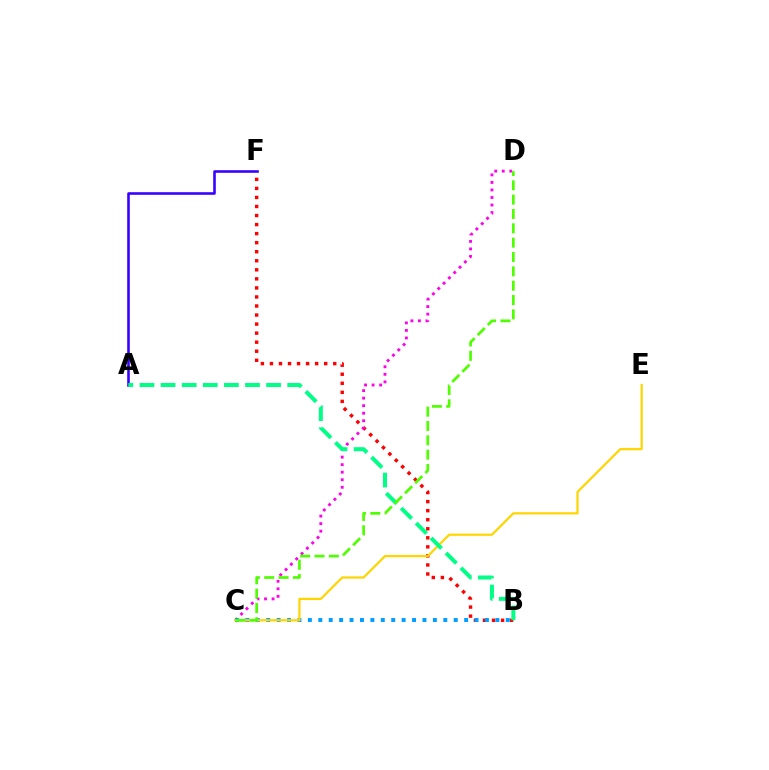{('B', 'F'): [{'color': '#ff0000', 'line_style': 'dotted', 'thickness': 2.46}], ('C', 'D'): [{'color': '#ff00ed', 'line_style': 'dotted', 'thickness': 2.05}, {'color': '#4fff00', 'line_style': 'dashed', 'thickness': 1.95}], ('B', 'C'): [{'color': '#009eff', 'line_style': 'dotted', 'thickness': 2.83}], ('A', 'F'): [{'color': '#3700ff', 'line_style': 'solid', 'thickness': 1.86}], ('C', 'E'): [{'color': '#ffd500', 'line_style': 'solid', 'thickness': 1.59}], ('A', 'B'): [{'color': '#00ff86', 'line_style': 'dashed', 'thickness': 2.87}]}